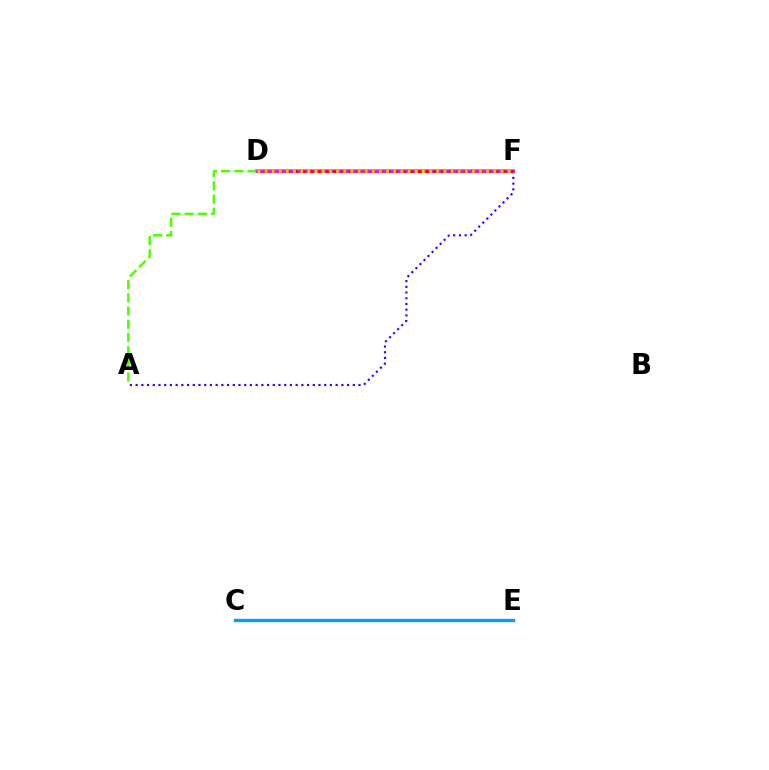{('A', 'F'): [{'color': '#3700ff', 'line_style': 'dotted', 'thickness': 1.55}], ('D', 'F'): [{'color': '#00ff86', 'line_style': 'solid', 'thickness': 2.93}, {'color': '#ff00ed', 'line_style': 'solid', 'thickness': 1.98}, {'color': '#ff0000', 'line_style': 'dotted', 'thickness': 2.09}, {'color': '#ffd500', 'line_style': 'dotted', 'thickness': 1.94}], ('A', 'D'): [{'color': '#4fff00', 'line_style': 'dashed', 'thickness': 1.8}], ('C', 'E'): [{'color': '#009eff', 'line_style': 'solid', 'thickness': 2.38}]}